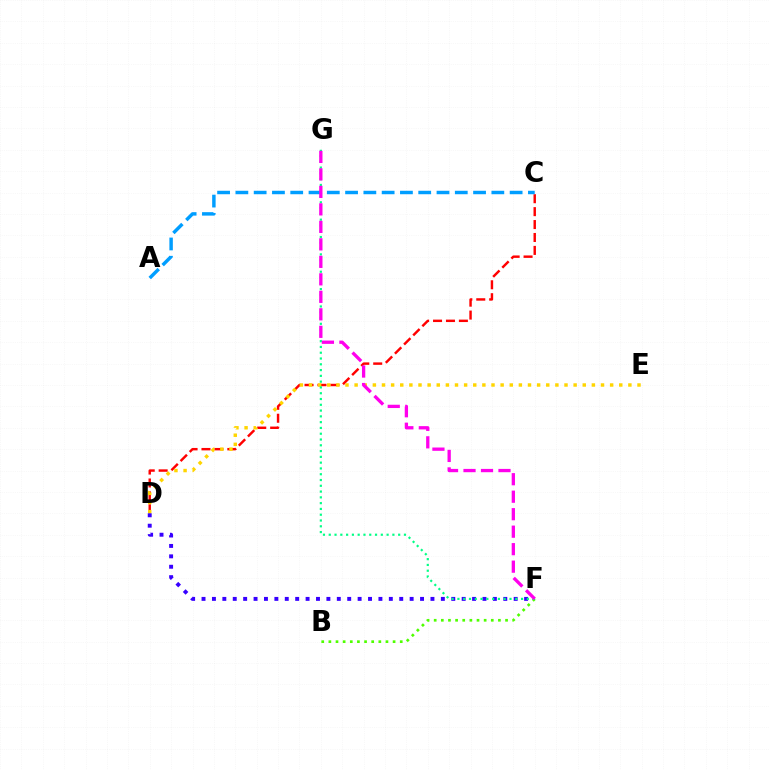{('C', 'D'): [{'color': '#ff0000', 'line_style': 'dashed', 'thickness': 1.76}], ('D', 'E'): [{'color': '#ffd500', 'line_style': 'dotted', 'thickness': 2.48}], ('D', 'F'): [{'color': '#3700ff', 'line_style': 'dotted', 'thickness': 2.83}], ('B', 'F'): [{'color': '#4fff00', 'line_style': 'dotted', 'thickness': 1.94}], ('A', 'C'): [{'color': '#009eff', 'line_style': 'dashed', 'thickness': 2.48}], ('F', 'G'): [{'color': '#00ff86', 'line_style': 'dotted', 'thickness': 1.57}, {'color': '#ff00ed', 'line_style': 'dashed', 'thickness': 2.38}]}